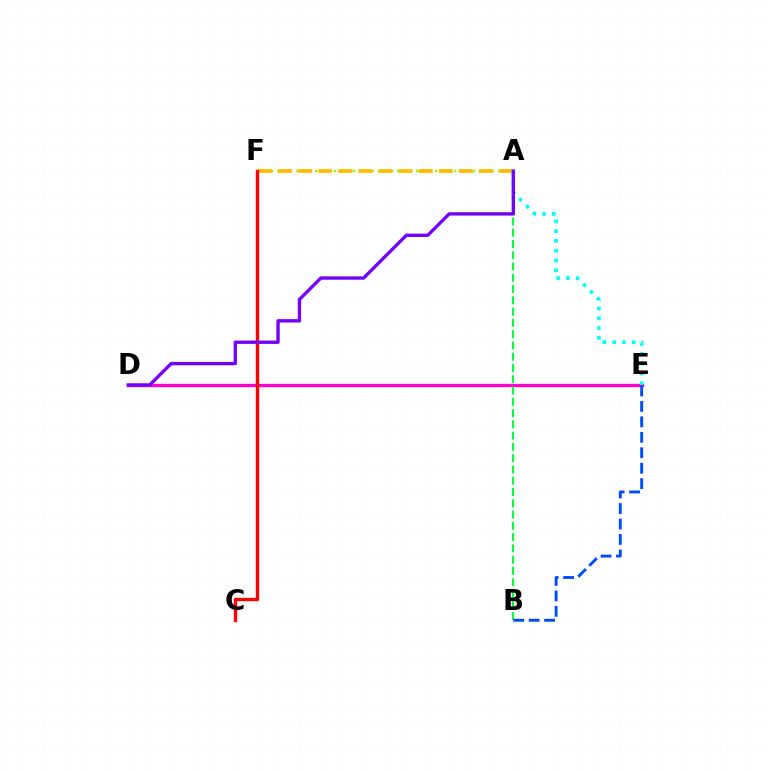{('A', 'F'): [{'color': '#84ff00', 'line_style': 'dotted', 'thickness': 1.71}, {'color': '#ffbd00', 'line_style': 'dashed', 'thickness': 2.73}], ('D', 'E'): [{'color': '#ff00cf', 'line_style': 'solid', 'thickness': 2.39}], ('A', 'B'): [{'color': '#00ff39', 'line_style': 'dashed', 'thickness': 1.53}], ('A', 'E'): [{'color': '#00fff6', 'line_style': 'dotted', 'thickness': 2.66}], ('C', 'F'): [{'color': '#ff0000', 'line_style': 'solid', 'thickness': 2.44}], ('B', 'E'): [{'color': '#004bff', 'line_style': 'dashed', 'thickness': 2.1}], ('A', 'D'): [{'color': '#7200ff', 'line_style': 'solid', 'thickness': 2.42}]}